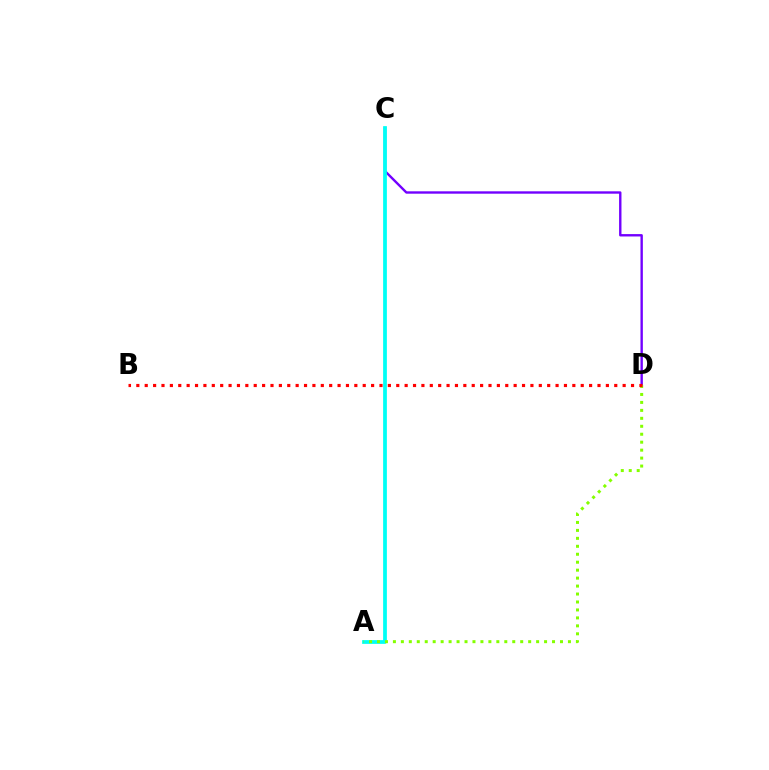{('C', 'D'): [{'color': '#7200ff', 'line_style': 'solid', 'thickness': 1.72}], ('A', 'C'): [{'color': '#00fff6', 'line_style': 'solid', 'thickness': 2.7}], ('A', 'D'): [{'color': '#84ff00', 'line_style': 'dotted', 'thickness': 2.16}], ('B', 'D'): [{'color': '#ff0000', 'line_style': 'dotted', 'thickness': 2.28}]}